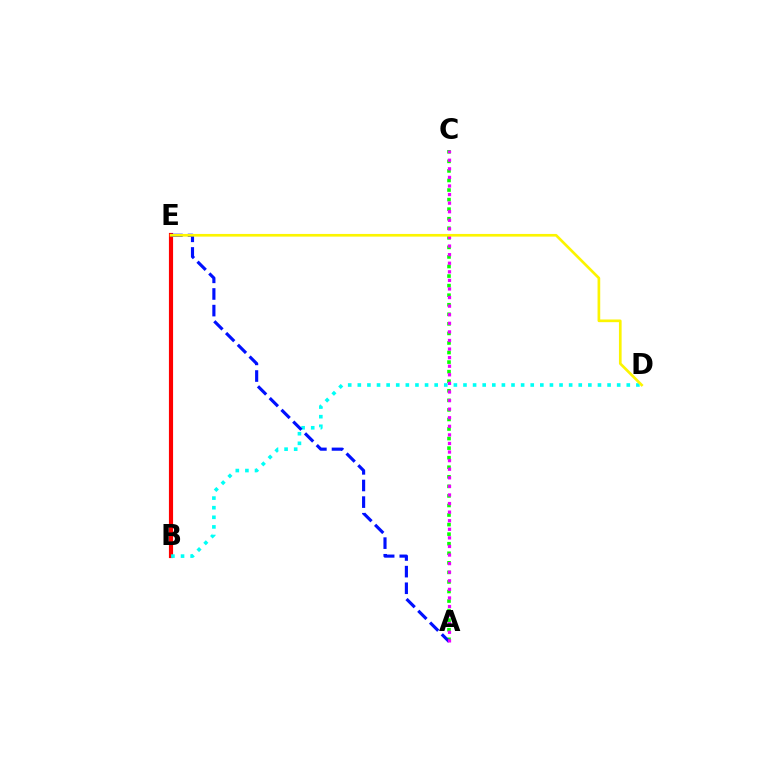{('A', 'C'): [{'color': '#08ff00', 'line_style': 'dotted', 'thickness': 2.6}, {'color': '#ee00ff', 'line_style': 'dotted', 'thickness': 2.33}], ('B', 'E'): [{'color': '#ff0000', 'line_style': 'solid', 'thickness': 2.99}], ('B', 'D'): [{'color': '#00fff6', 'line_style': 'dotted', 'thickness': 2.61}], ('A', 'E'): [{'color': '#0010ff', 'line_style': 'dashed', 'thickness': 2.26}], ('D', 'E'): [{'color': '#fcf500', 'line_style': 'solid', 'thickness': 1.92}]}